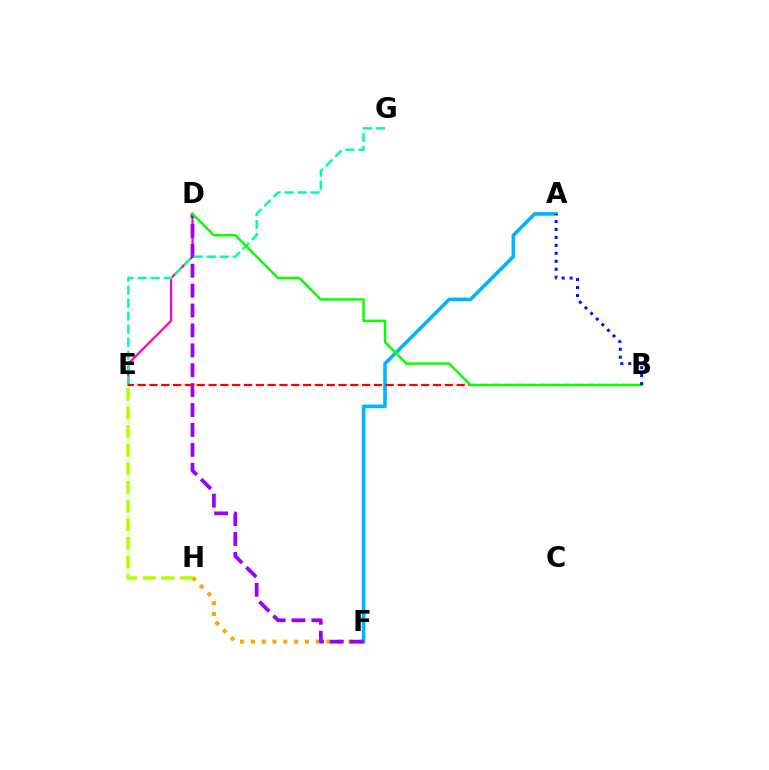{('F', 'H'): [{'color': '#ffa500', 'line_style': 'dotted', 'thickness': 2.94}], ('D', 'E'): [{'color': '#ff00bd', 'line_style': 'solid', 'thickness': 1.58}], ('A', 'F'): [{'color': '#00b5ff', 'line_style': 'solid', 'thickness': 2.6}], ('D', 'F'): [{'color': '#9b00ff', 'line_style': 'dashed', 'thickness': 2.7}], ('E', 'G'): [{'color': '#00ff9d', 'line_style': 'dashed', 'thickness': 1.77}], ('B', 'E'): [{'color': '#ff0000', 'line_style': 'dashed', 'thickness': 1.6}], ('E', 'H'): [{'color': '#b3ff00', 'line_style': 'dashed', 'thickness': 2.53}], ('B', 'D'): [{'color': '#08ff00', 'line_style': 'solid', 'thickness': 1.77}], ('A', 'B'): [{'color': '#0010ff', 'line_style': 'dotted', 'thickness': 2.16}]}